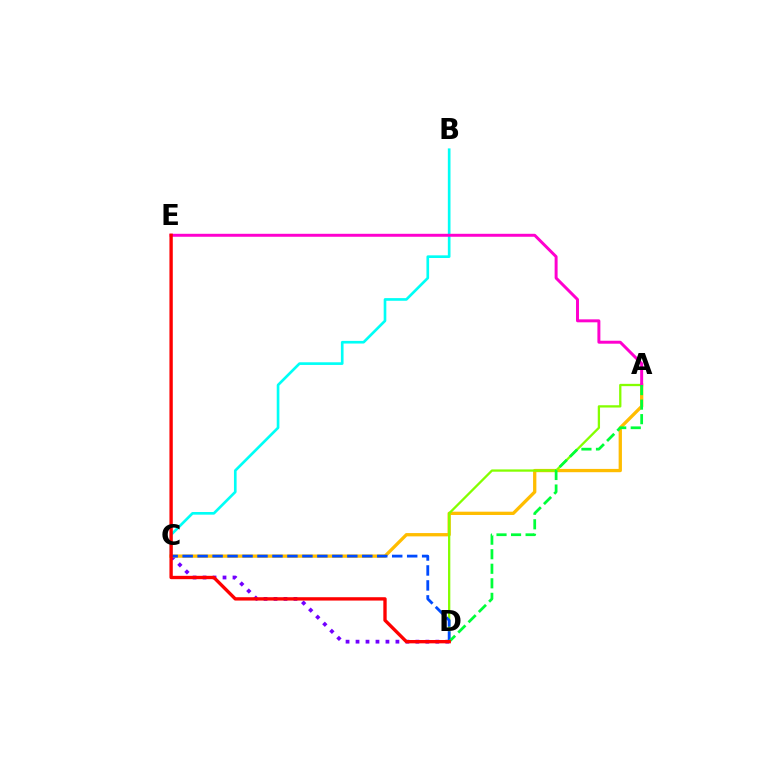{('B', 'C'): [{'color': '#00fff6', 'line_style': 'solid', 'thickness': 1.91}], ('C', 'D'): [{'color': '#7200ff', 'line_style': 'dotted', 'thickness': 2.71}, {'color': '#004bff', 'line_style': 'dashed', 'thickness': 2.03}], ('A', 'C'): [{'color': '#ffbd00', 'line_style': 'solid', 'thickness': 2.37}], ('A', 'D'): [{'color': '#84ff00', 'line_style': 'solid', 'thickness': 1.65}, {'color': '#00ff39', 'line_style': 'dashed', 'thickness': 1.98}], ('A', 'E'): [{'color': '#ff00cf', 'line_style': 'solid', 'thickness': 2.13}], ('D', 'E'): [{'color': '#ff0000', 'line_style': 'solid', 'thickness': 2.41}]}